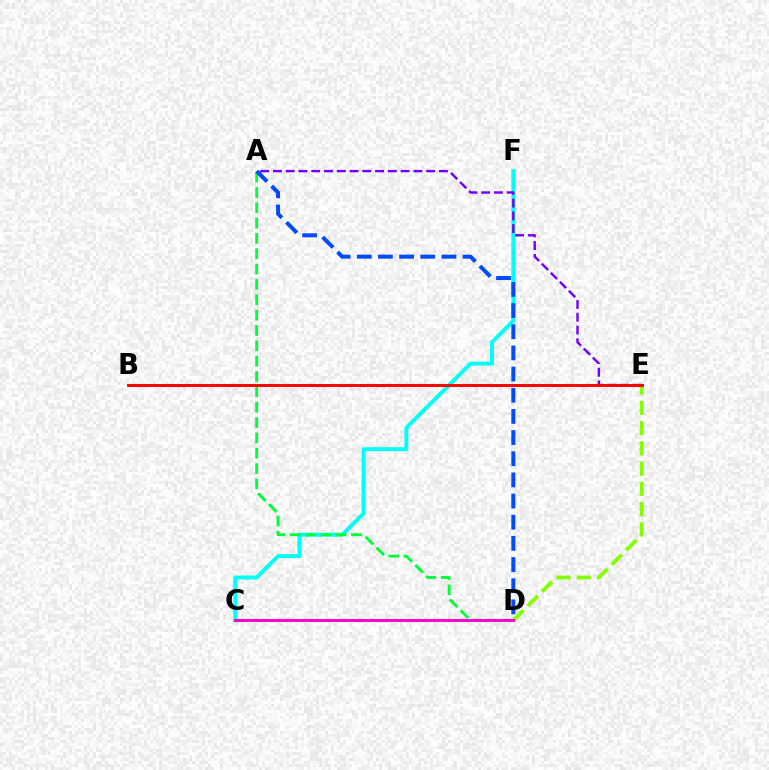{('C', 'D'): [{'color': '#ffbd00', 'line_style': 'dotted', 'thickness': 2.04}, {'color': '#ff00cf', 'line_style': 'solid', 'thickness': 2.11}], ('C', 'F'): [{'color': '#00fff6', 'line_style': 'solid', 'thickness': 2.82}], ('A', 'E'): [{'color': '#7200ff', 'line_style': 'dashed', 'thickness': 1.73}], ('A', 'D'): [{'color': '#00ff39', 'line_style': 'dashed', 'thickness': 2.08}, {'color': '#004bff', 'line_style': 'dashed', 'thickness': 2.88}], ('D', 'E'): [{'color': '#84ff00', 'line_style': 'dashed', 'thickness': 2.75}], ('B', 'E'): [{'color': '#ff0000', 'line_style': 'solid', 'thickness': 2.1}]}